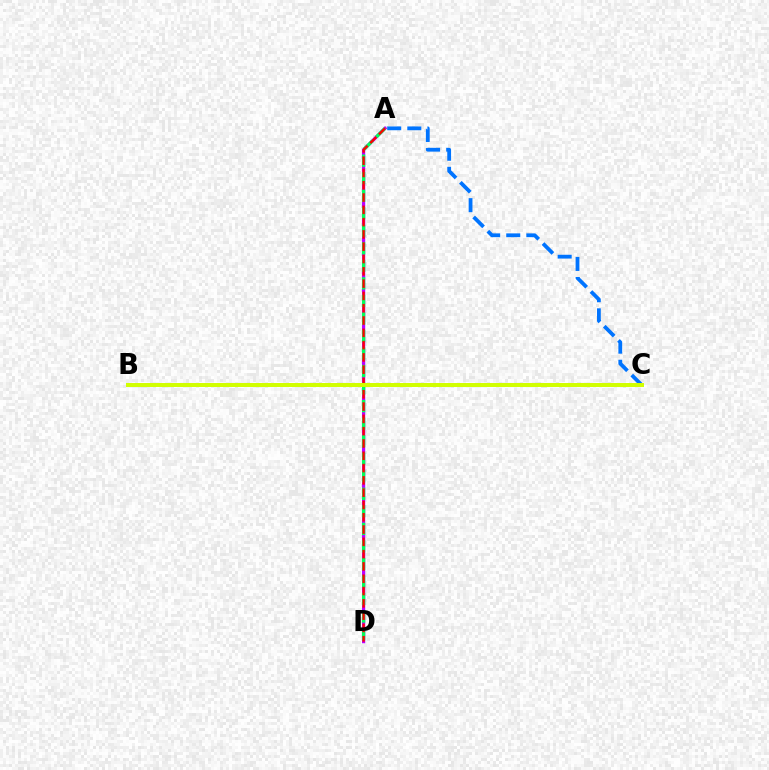{('A', 'D'): [{'color': '#b900ff', 'line_style': 'solid', 'thickness': 2.29}, {'color': '#00ff5c', 'line_style': 'dashed', 'thickness': 2.38}, {'color': '#ff0000', 'line_style': 'dashed', 'thickness': 1.67}], ('A', 'C'): [{'color': '#0074ff', 'line_style': 'dashed', 'thickness': 2.73}], ('B', 'C'): [{'color': '#d1ff00', 'line_style': 'solid', 'thickness': 2.86}]}